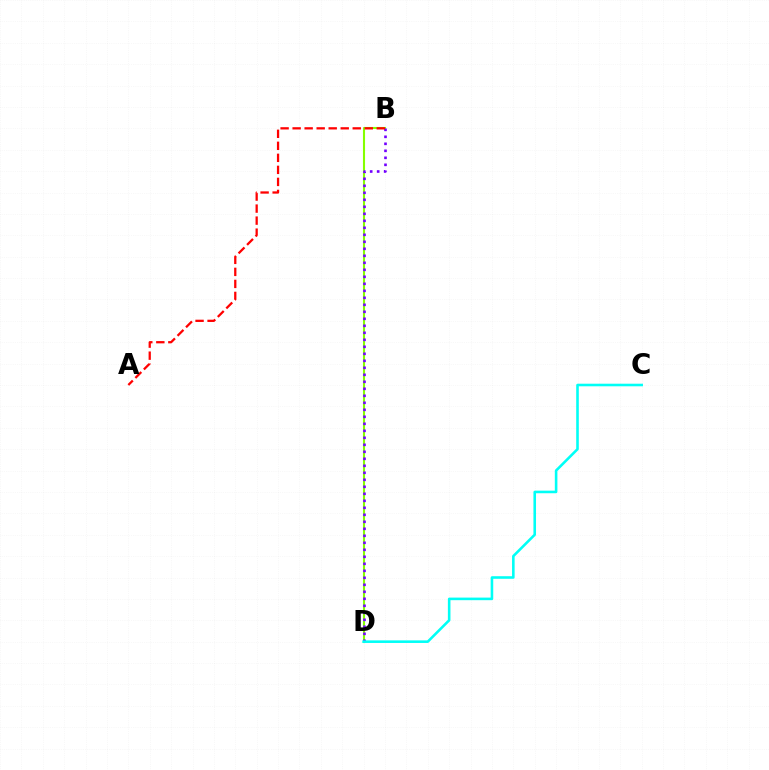{('B', 'D'): [{'color': '#84ff00', 'line_style': 'solid', 'thickness': 1.51}, {'color': '#7200ff', 'line_style': 'dotted', 'thickness': 1.9}], ('A', 'B'): [{'color': '#ff0000', 'line_style': 'dashed', 'thickness': 1.63}], ('C', 'D'): [{'color': '#00fff6', 'line_style': 'solid', 'thickness': 1.86}]}